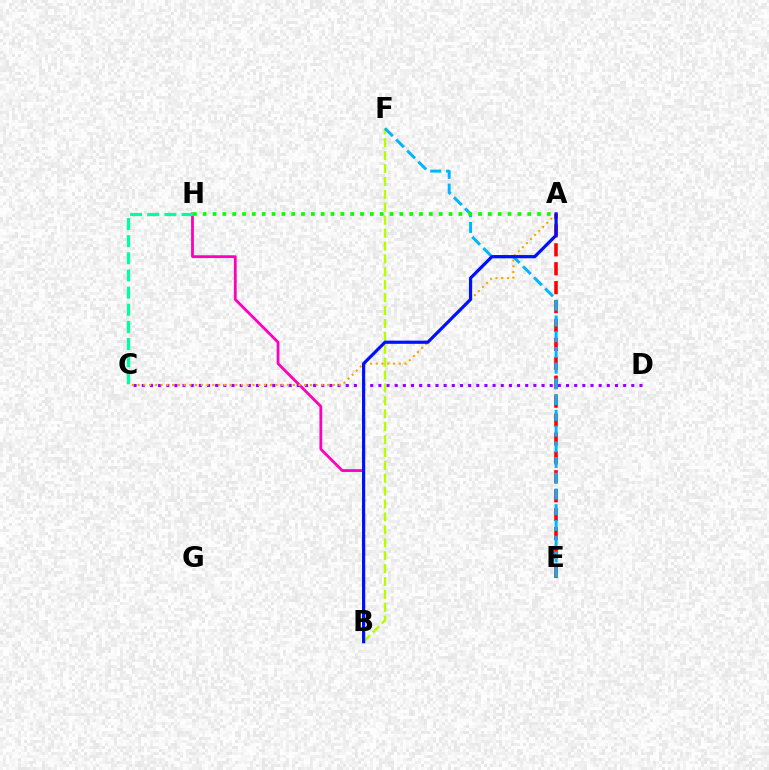{('B', 'H'): [{'color': '#ff00bd', 'line_style': 'solid', 'thickness': 2.02}], ('C', 'D'): [{'color': '#9b00ff', 'line_style': 'dotted', 'thickness': 2.22}], ('A', 'C'): [{'color': '#ffa500', 'line_style': 'dotted', 'thickness': 1.56}], ('B', 'F'): [{'color': '#b3ff00', 'line_style': 'dashed', 'thickness': 1.75}], ('C', 'H'): [{'color': '#00ff9d', 'line_style': 'dashed', 'thickness': 2.33}], ('A', 'E'): [{'color': '#ff0000', 'line_style': 'dashed', 'thickness': 2.57}], ('E', 'F'): [{'color': '#00b5ff', 'line_style': 'dashed', 'thickness': 2.14}], ('A', 'B'): [{'color': '#0010ff', 'line_style': 'solid', 'thickness': 2.31}], ('A', 'H'): [{'color': '#08ff00', 'line_style': 'dotted', 'thickness': 2.67}]}